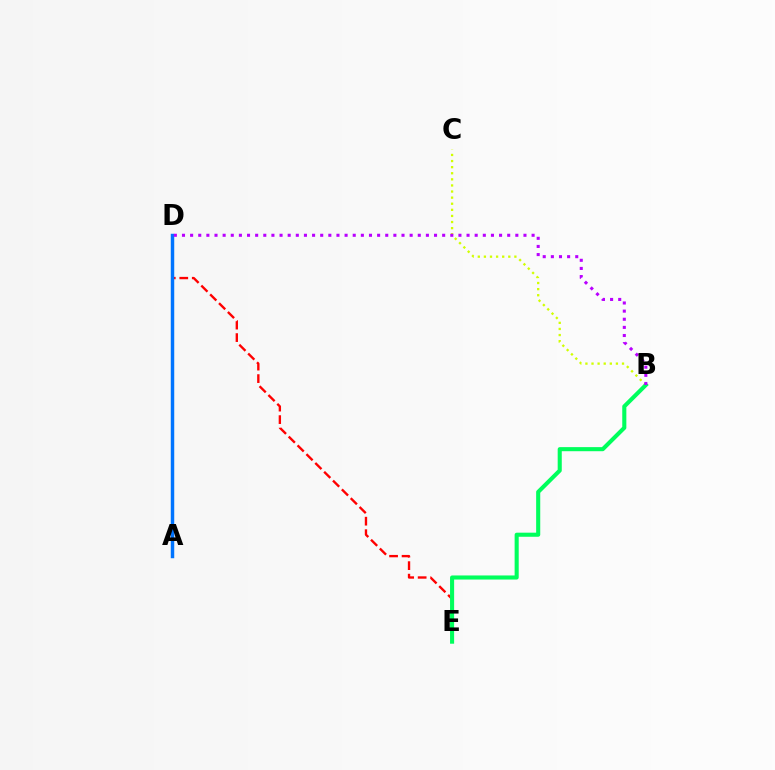{('D', 'E'): [{'color': '#ff0000', 'line_style': 'dashed', 'thickness': 1.7}], ('A', 'D'): [{'color': '#0074ff', 'line_style': 'solid', 'thickness': 2.49}], ('B', 'C'): [{'color': '#d1ff00', 'line_style': 'dotted', 'thickness': 1.66}], ('B', 'E'): [{'color': '#00ff5c', 'line_style': 'solid', 'thickness': 2.94}], ('B', 'D'): [{'color': '#b900ff', 'line_style': 'dotted', 'thickness': 2.21}]}